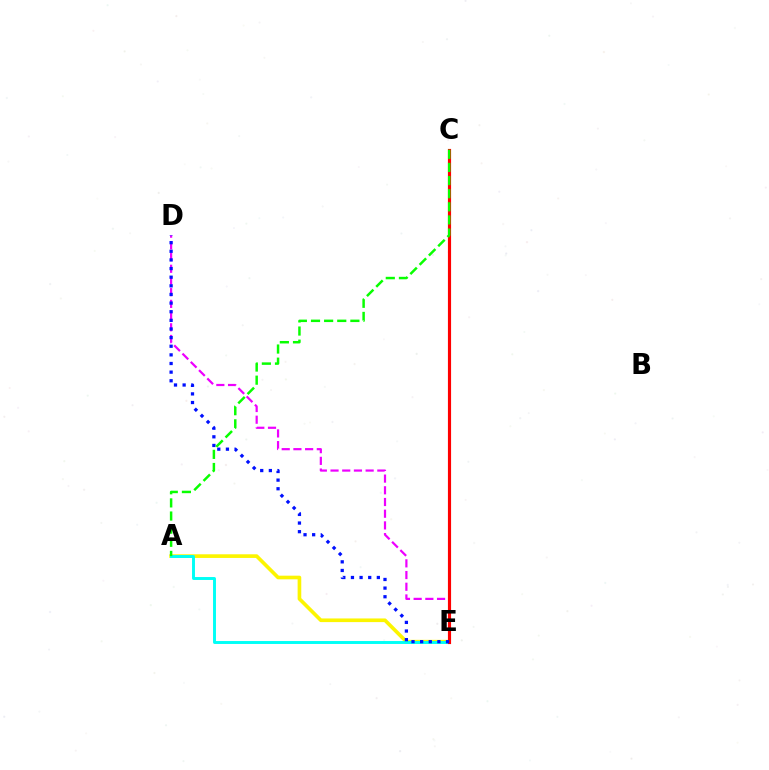{('A', 'E'): [{'color': '#fcf500', 'line_style': 'solid', 'thickness': 2.63}, {'color': '#00fff6', 'line_style': 'solid', 'thickness': 2.11}], ('D', 'E'): [{'color': '#ee00ff', 'line_style': 'dashed', 'thickness': 1.59}, {'color': '#0010ff', 'line_style': 'dotted', 'thickness': 2.34}], ('C', 'E'): [{'color': '#ff0000', 'line_style': 'solid', 'thickness': 2.27}], ('A', 'C'): [{'color': '#08ff00', 'line_style': 'dashed', 'thickness': 1.78}]}